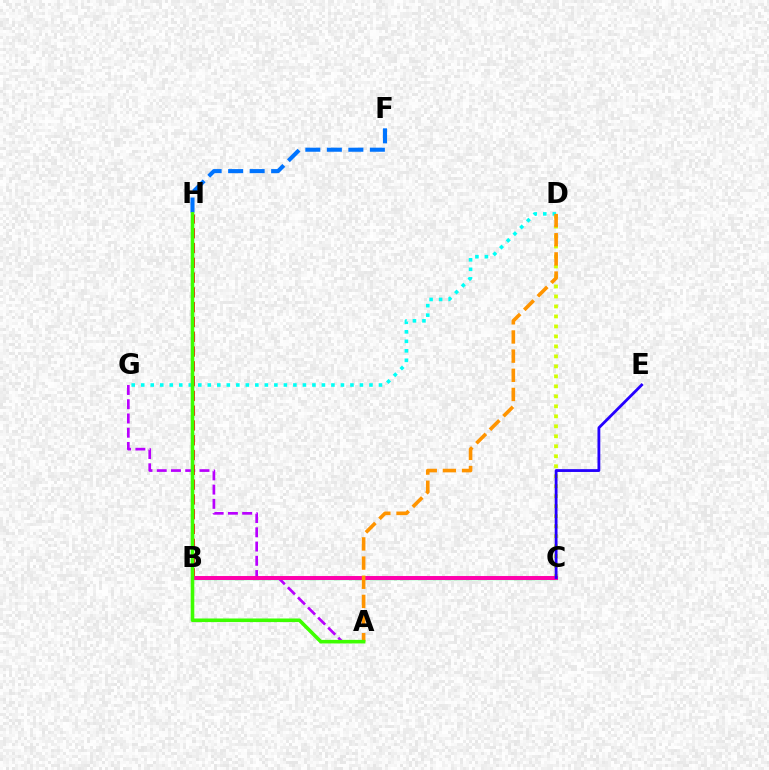{('B', 'C'): [{'color': '#00ff5c', 'line_style': 'solid', 'thickness': 2.38}, {'color': '#ff00ac', 'line_style': 'solid', 'thickness': 2.85}], ('C', 'D'): [{'color': '#d1ff00', 'line_style': 'dotted', 'thickness': 2.71}], ('A', 'G'): [{'color': '#b900ff', 'line_style': 'dashed', 'thickness': 1.94}], ('B', 'H'): [{'color': '#ff0000', 'line_style': 'dashed', 'thickness': 2.01}], ('C', 'E'): [{'color': '#2500ff', 'line_style': 'solid', 'thickness': 2.03}], ('F', 'H'): [{'color': '#0074ff', 'line_style': 'dashed', 'thickness': 2.92}], ('D', 'G'): [{'color': '#00fff6', 'line_style': 'dotted', 'thickness': 2.58}], ('A', 'D'): [{'color': '#ff9400', 'line_style': 'dashed', 'thickness': 2.6}], ('A', 'H'): [{'color': '#3dff00', 'line_style': 'solid', 'thickness': 2.58}]}